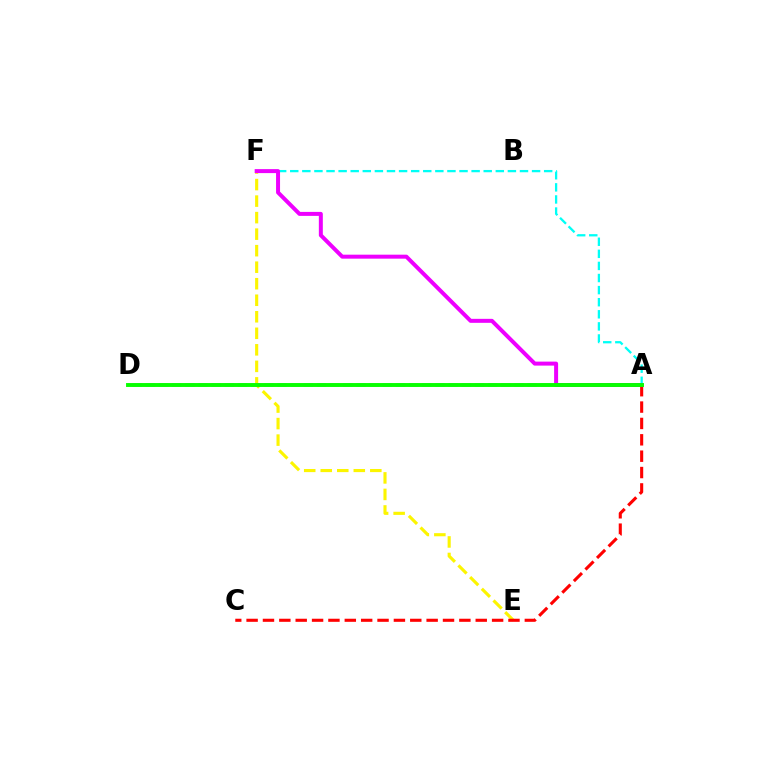{('E', 'F'): [{'color': '#fcf500', 'line_style': 'dashed', 'thickness': 2.24}], ('A', 'F'): [{'color': '#00fff6', 'line_style': 'dashed', 'thickness': 1.64}, {'color': '#ee00ff', 'line_style': 'solid', 'thickness': 2.87}], ('A', 'D'): [{'color': '#0010ff', 'line_style': 'dashed', 'thickness': 1.79}, {'color': '#08ff00', 'line_style': 'solid', 'thickness': 2.81}], ('A', 'C'): [{'color': '#ff0000', 'line_style': 'dashed', 'thickness': 2.22}]}